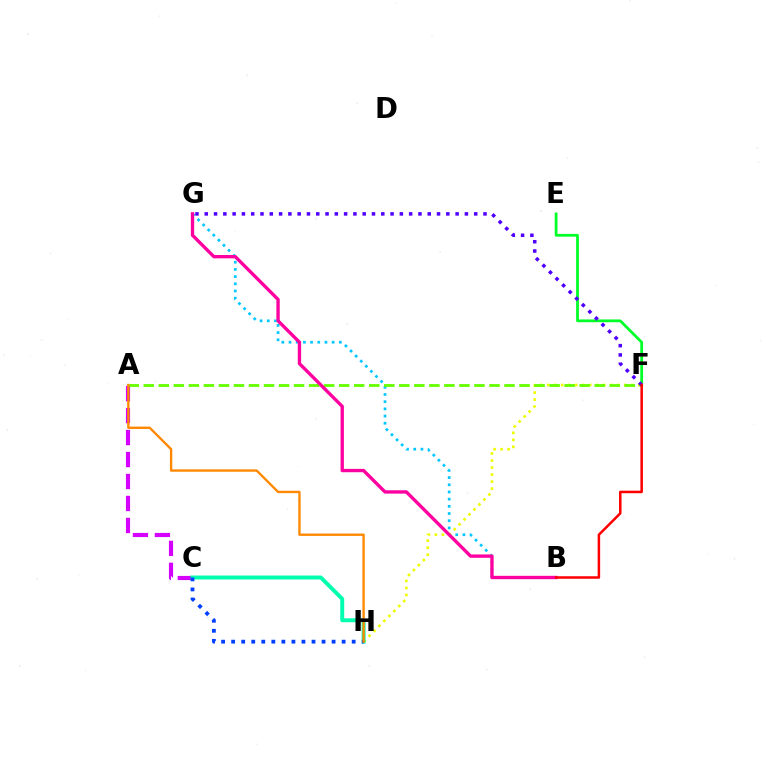{('B', 'G'): [{'color': '#00c7ff', 'line_style': 'dotted', 'thickness': 1.95}, {'color': '#ff00a0', 'line_style': 'solid', 'thickness': 2.41}], ('F', 'H'): [{'color': '#eeff00', 'line_style': 'dotted', 'thickness': 1.91}], ('A', 'C'): [{'color': '#d600ff', 'line_style': 'dashed', 'thickness': 2.99}], ('E', 'F'): [{'color': '#00ff27', 'line_style': 'solid', 'thickness': 1.99}], ('C', 'H'): [{'color': '#00ffaf', 'line_style': 'solid', 'thickness': 2.83}, {'color': '#003fff', 'line_style': 'dotted', 'thickness': 2.73}], ('A', 'F'): [{'color': '#66ff00', 'line_style': 'dashed', 'thickness': 2.04}], ('F', 'G'): [{'color': '#4f00ff', 'line_style': 'dotted', 'thickness': 2.52}], ('A', 'H'): [{'color': '#ff8800', 'line_style': 'solid', 'thickness': 1.69}], ('B', 'F'): [{'color': '#ff0000', 'line_style': 'solid', 'thickness': 1.82}]}